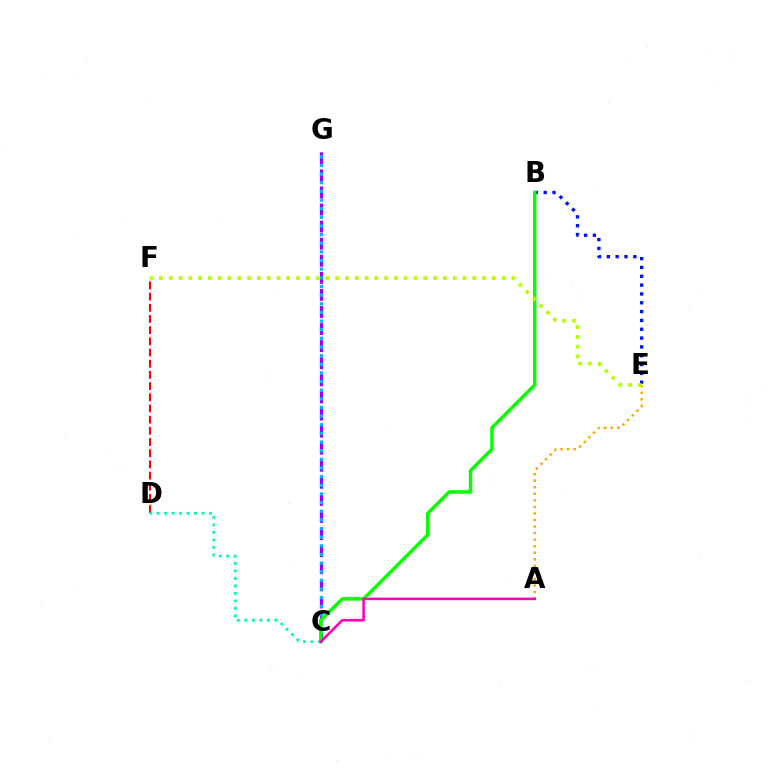{('C', 'G'): [{'color': '#9b00ff', 'line_style': 'dashed', 'thickness': 2.32}, {'color': '#00b5ff', 'line_style': 'dotted', 'thickness': 2.35}], ('D', 'F'): [{'color': '#ff0000', 'line_style': 'dashed', 'thickness': 1.52}], ('B', 'E'): [{'color': '#0010ff', 'line_style': 'dotted', 'thickness': 2.4}], ('B', 'C'): [{'color': '#08ff00', 'line_style': 'solid', 'thickness': 2.53}], ('A', 'E'): [{'color': '#ffa500', 'line_style': 'dotted', 'thickness': 1.78}], ('C', 'D'): [{'color': '#00ff9d', 'line_style': 'dotted', 'thickness': 2.04}], ('A', 'C'): [{'color': '#ff00bd', 'line_style': 'solid', 'thickness': 1.85}], ('E', 'F'): [{'color': '#b3ff00', 'line_style': 'dotted', 'thickness': 2.66}]}